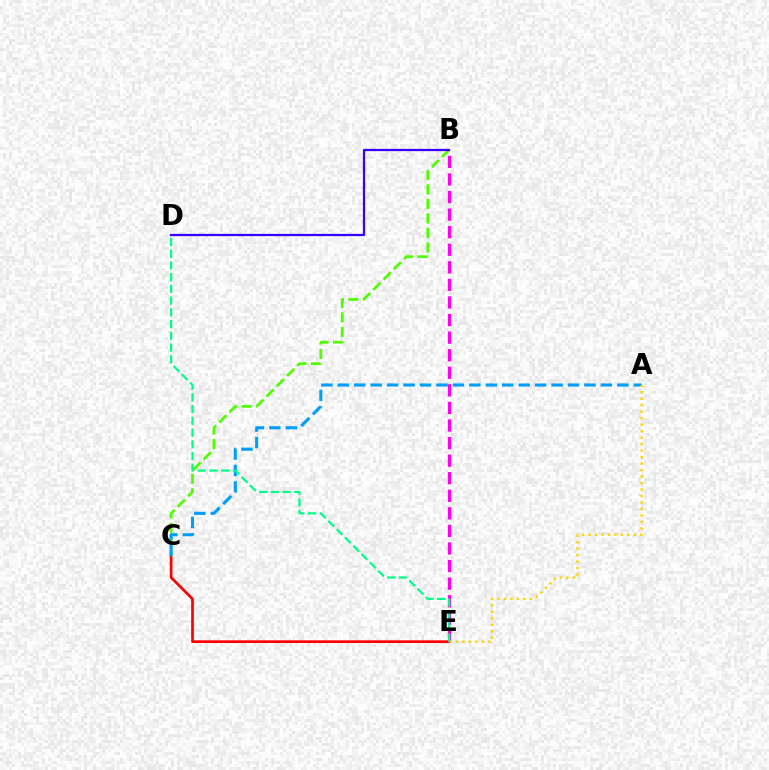{('C', 'E'): [{'color': '#ff0000', 'line_style': 'solid', 'thickness': 1.94}], ('B', 'E'): [{'color': '#ff00ed', 'line_style': 'dashed', 'thickness': 2.39}], ('B', 'C'): [{'color': '#4fff00', 'line_style': 'dashed', 'thickness': 1.97}], ('A', 'C'): [{'color': '#009eff', 'line_style': 'dashed', 'thickness': 2.23}], ('B', 'D'): [{'color': '#3700ff', 'line_style': 'solid', 'thickness': 1.62}], ('A', 'E'): [{'color': '#ffd500', 'line_style': 'dotted', 'thickness': 1.76}], ('D', 'E'): [{'color': '#00ff86', 'line_style': 'dashed', 'thickness': 1.59}]}